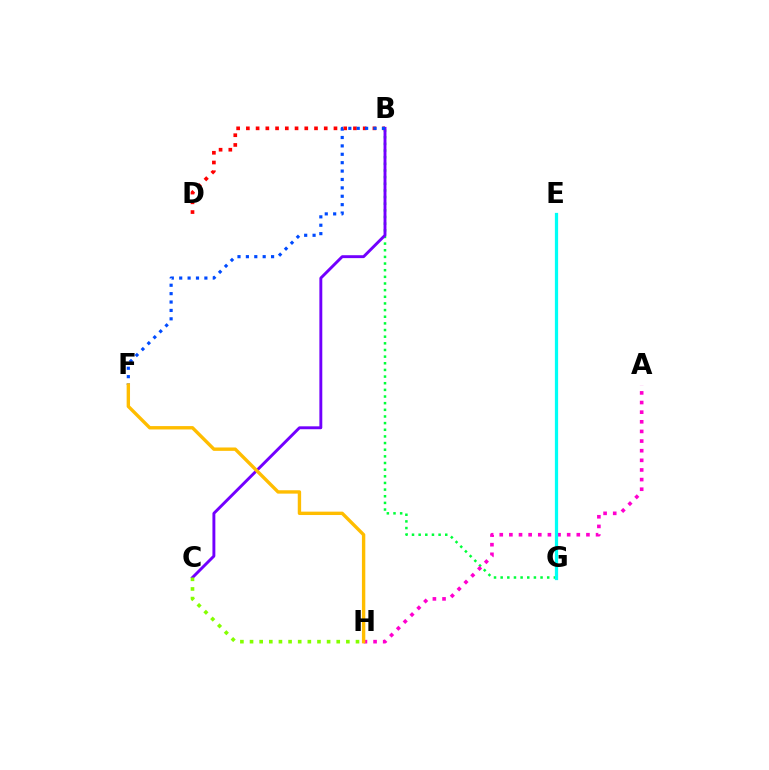{('B', 'D'): [{'color': '#ff0000', 'line_style': 'dotted', 'thickness': 2.64}], ('B', 'G'): [{'color': '#00ff39', 'line_style': 'dotted', 'thickness': 1.81}], ('A', 'H'): [{'color': '#ff00cf', 'line_style': 'dotted', 'thickness': 2.62}], ('B', 'C'): [{'color': '#7200ff', 'line_style': 'solid', 'thickness': 2.09}], ('E', 'G'): [{'color': '#00fff6', 'line_style': 'solid', 'thickness': 2.34}], ('B', 'F'): [{'color': '#004bff', 'line_style': 'dotted', 'thickness': 2.28}], ('F', 'H'): [{'color': '#ffbd00', 'line_style': 'solid', 'thickness': 2.43}], ('C', 'H'): [{'color': '#84ff00', 'line_style': 'dotted', 'thickness': 2.62}]}